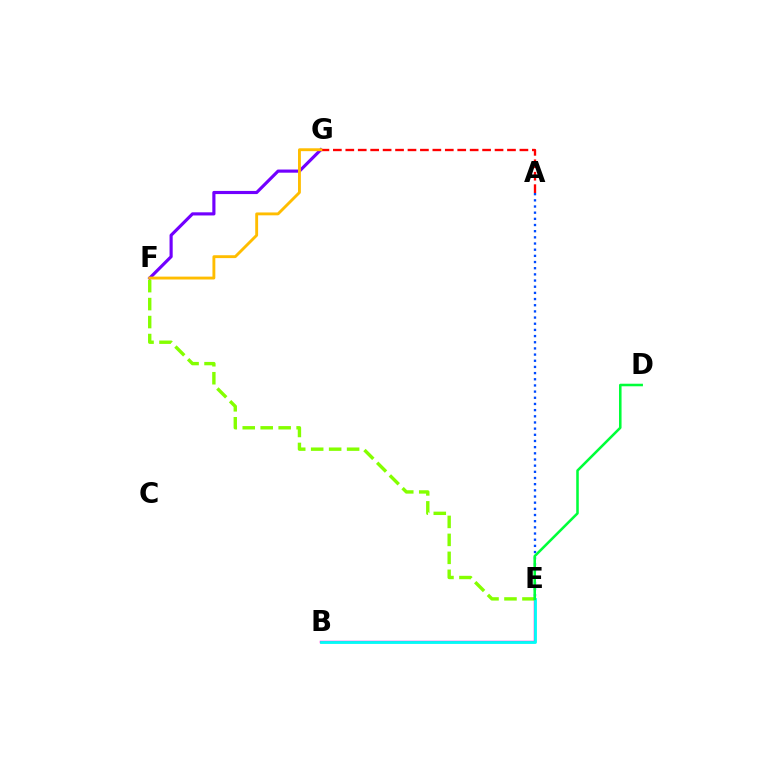{('F', 'G'): [{'color': '#7200ff', 'line_style': 'solid', 'thickness': 2.26}, {'color': '#ffbd00', 'line_style': 'solid', 'thickness': 2.07}], ('A', 'G'): [{'color': '#ff0000', 'line_style': 'dashed', 'thickness': 1.69}], ('B', 'E'): [{'color': '#ff00cf', 'line_style': 'solid', 'thickness': 1.77}, {'color': '#00fff6', 'line_style': 'solid', 'thickness': 2.01}], ('E', 'F'): [{'color': '#84ff00', 'line_style': 'dashed', 'thickness': 2.44}], ('A', 'E'): [{'color': '#004bff', 'line_style': 'dotted', 'thickness': 1.68}], ('D', 'E'): [{'color': '#00ff39', 'line_style': 'solid', 'thickness': 1.83}]}